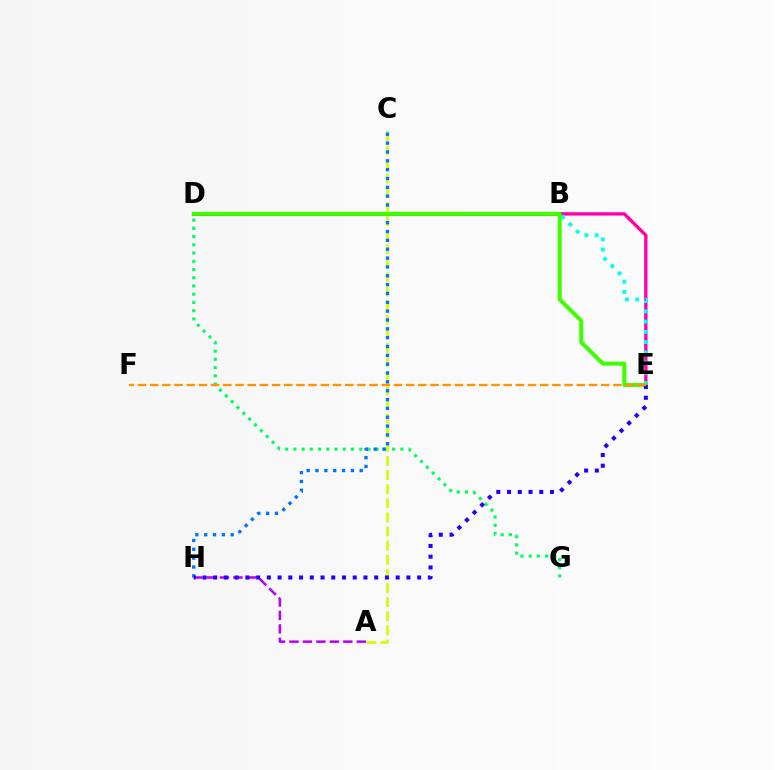{('B', 'E'): [{'color': '#ff00ac', 'line_style': 'solid', 'thickness': 2.41}], ('A', 'H'): [{'color': '#b900ff', 'line_style': 'dashed', 'thickness': 1.83}], ('D', 'G'): [{'color': '#00ff5c', 'line_style': 'dotted', 'thickness': 2.24}], ('A', 'C'): [{'color': '#d1ff00', 'line_style': 'dashed', 'thickness': 1.92}], ('D', 'E'): [{'color': '#00fff6', 'line_style': 'dotted', 'thickness': 2.78}, {'color': '#3dff00', 'line_style': 'solid', 'thickness': 2.88}], ('B', 'D'): [{'color': '#ff0000', 'line_style': 'solid', 'thickness': 2.7}], ('C', 'H'): [{'color': '#0074ff', 'line_style': 'dotted', 'thickness': 2.4}], ('E', 'H'): [{'color': '#2500ff', 'line_style': 'dotted', 'thickness': 2.92}], ('E', 'F'): [{'color': '#ff9400', 'line_style': 'dashed', 'thickness': 1.66}]}